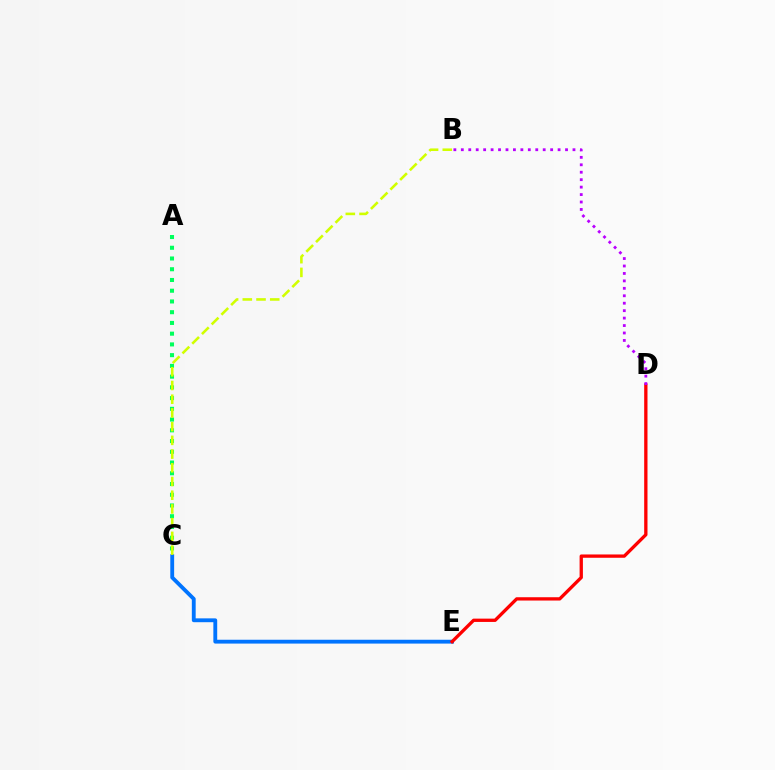{('A', 'C'): [{'color': '#00ff5c', 'line_style': 'dotted', 'thickness': 2.92}], ('C', 'E'): [{'color': '#0074ff', 'line_style': 'solid', 'thickness': 2.76}], ('D', 'E'): [{'color': '#ff0000', 'line_style': 'solid', 'thickness': 2.38}], ('B', 'C'): [{'color': '#d1ff00', 'line_style': 'dashed', 'thickness': 1.86}], ('B', 'D'): [{'color': '#b900ff', 'line_style': 'dotted', 'thickness': 2.02}]}